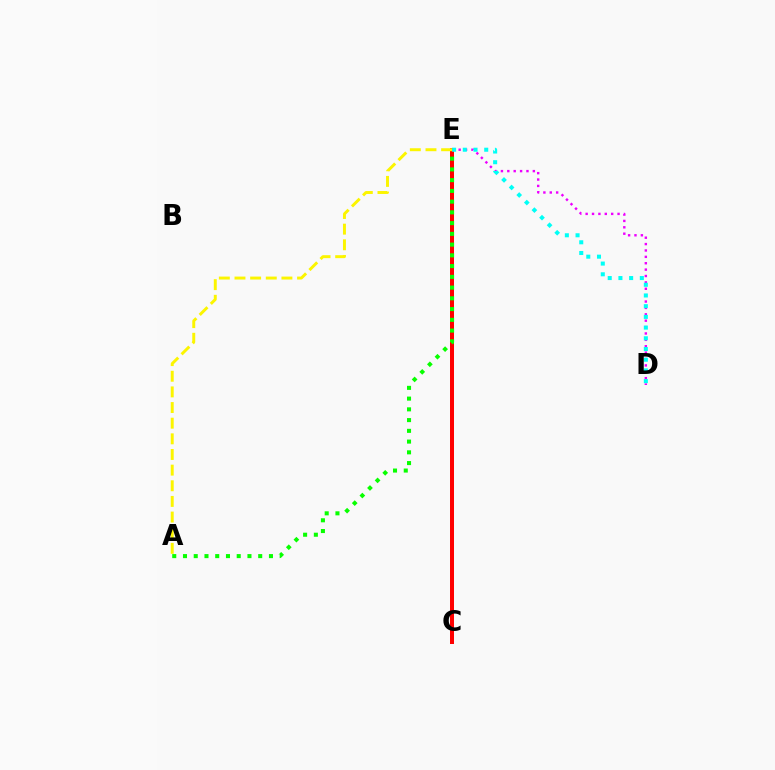{('D', 'E'): [{'color': '#ee00ff', 'line_style': 'dotted', 'thickness': 1.73}, {'color': '#00fff6', 'line_style': 'dotted', 'thickness': 2.91}], ('C', 'E'): [{'color': '#0010ff', 'line_style': 'dashed', 'thickness': 2.72}, {'color': '#ff0000', 'line_style': 'solid', 'thickness': 2.88}], ('A', 'E'): [{'color': '#08ff00', 'line_style': 'dotted', 'thickness': 2.92}, {'color': '#fcf500', 'line_style': 'dashed', 'thickness': 2.13}]}